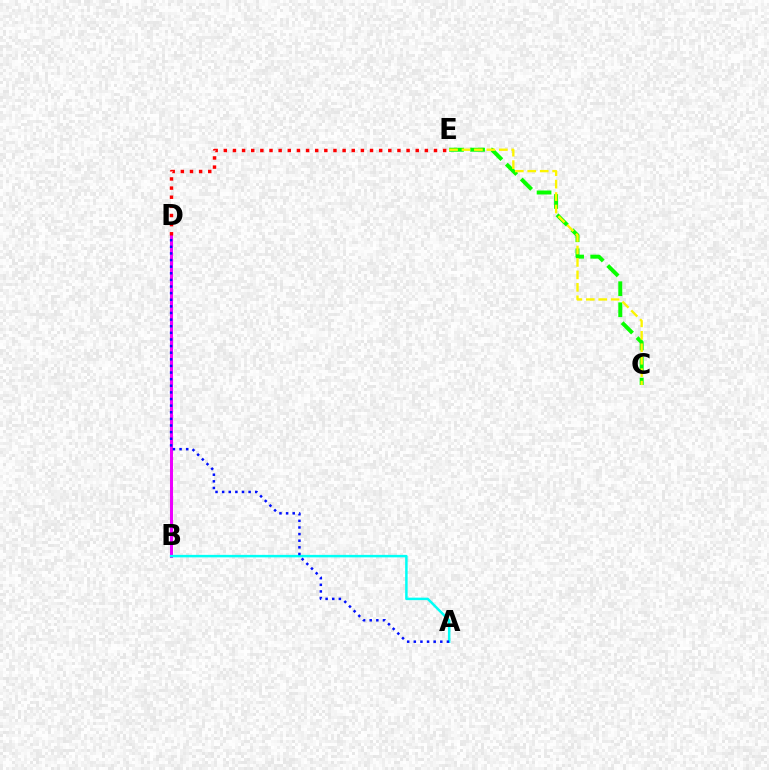{('C', 'E'): [{'color': '#08ff00', 'line_style': 'dashed', 'thickness': 2.86}, {'color': '#fcf500', 'line_style': 'dashed', 'thickness': 1.69}], ('B', 'D'): [{'color': '#ee00ff', 'line_style': 'solid', 'thickness': 2.19}], ('A', 'B'): [{'color': '#00fff6', 'line_style': 'solid', 'thickness': 1.79}], ('D', 'E'): [{'color': '#ff0000', 'line_style': 'dotted', 'thickness': 2.48}], ('A', 'D'): [{'color': '#0010ff', 'line_style': 'dotted', 'thickness': 1.8}]}